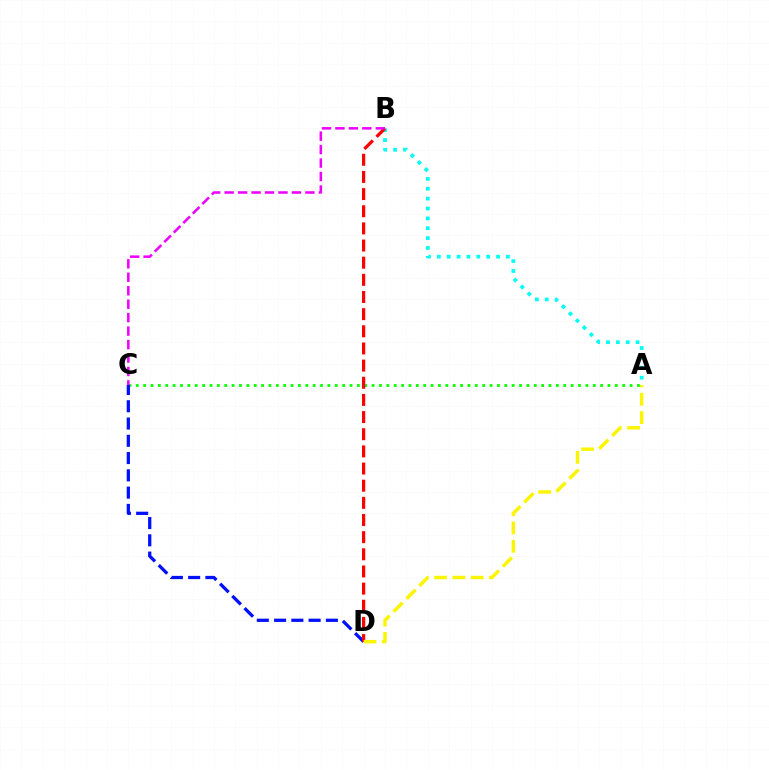{('A', 'C'): [{'color': '#08ff00', 'line_style': 'dotted', 'thickness': 2.0}], ('A', 'B'): [{'color': '#00fff6', 'line_style': 'dotted', 'thickness': 2.68}], ('C', 'D'): [{'color': '#0010ff', 'line_style': 'dashed', 'thickness': 2.35}], ('B', 'D'): [{'color': '#ff0000', 'line_style': 'dashed', 'thickness': 2.33}], ('A', 'D'): [{'color': '#fcf500', 'line_style': 'dashed', 'thickness': 2.48}], ('B', 'C'): [{'color': '#ee00ff', 'line_style': 'dashed', 'thickness': 1.83}]}